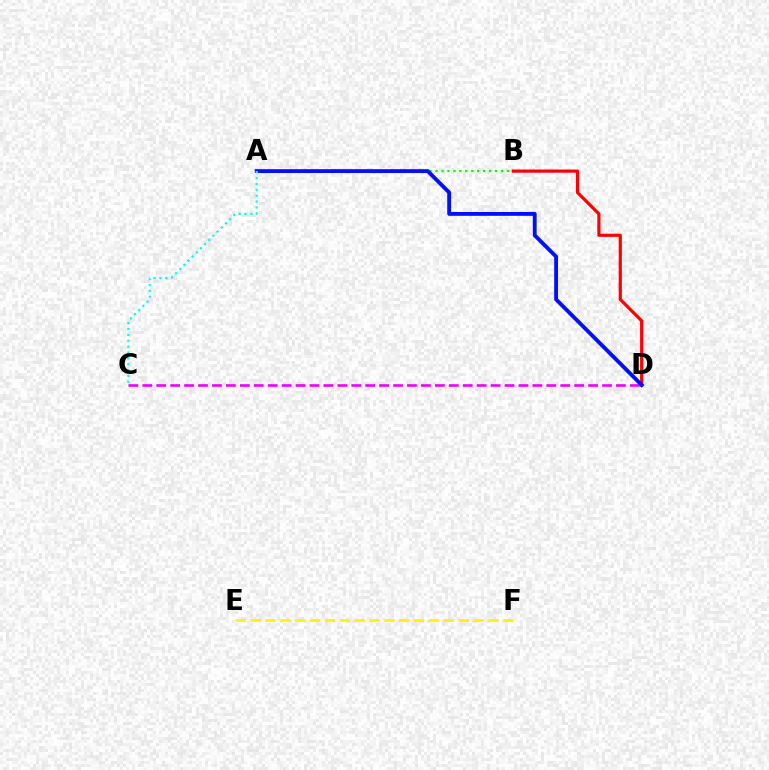{('E', 'F'): [{'color': '#fcf500', 'line_style': 'dashed', 'thickness': 2.02}], ('A', 'B'): [{'color': '#08ff00', 'line_style': 'dotted', 'thickness': 1.62}], ('B', 'D'): [{'color': '#ff0000', 'line_style': 'solid', 'thickness': 2.28}], ('C', 'D'): [{'color': '#ee00ff', 'line_style': 'dashed', 'thickness': 1.89}], ('A', 'D'): [{'color': '#0010ff', 'line_style': 'solid', 'thickness': 2.78}], ('A', 'C'): [{'color': '#00fff6', 'line_style': 'dotted', 'thickness': 1.6}]}